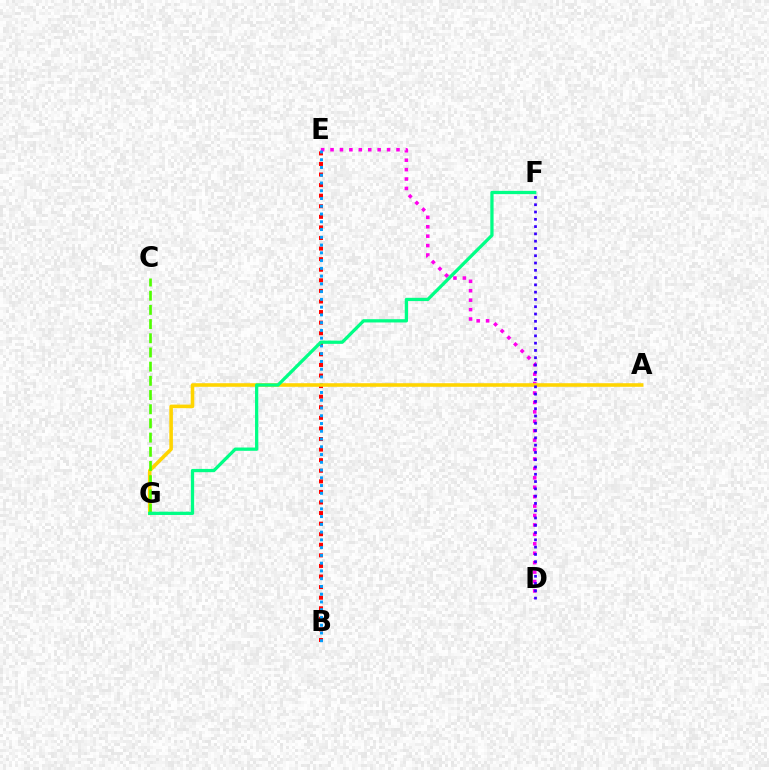{('D', 'E'): [{'color': '#ff00ed', 'line_style': 'dotted', 'thickness': 2.56}], ('B', 'E'): [{'color': '#ff0000', 'line_style': 'dotted', 'thickness': 2.87}, {'color': '#009eff', 'line_style': 'dotted', 'thickness': 2.11}], ('A', 'G'): [{'color': '#ffd500', 'line_style': 'solid', 'thickness': 2.58}], ('C', 'G'): [{'color': '#4fff00', 'line_style': 'dashed', 'thickness': 1.93}], ('D', 'F'): [{'color': '#3700ff', 'line_style': 'dotted', 'thickness': 1.98}], ('F', 'G'): [{'color': '#00ff86', 'line_style': 'solid', 'thickness': 2.35}]}